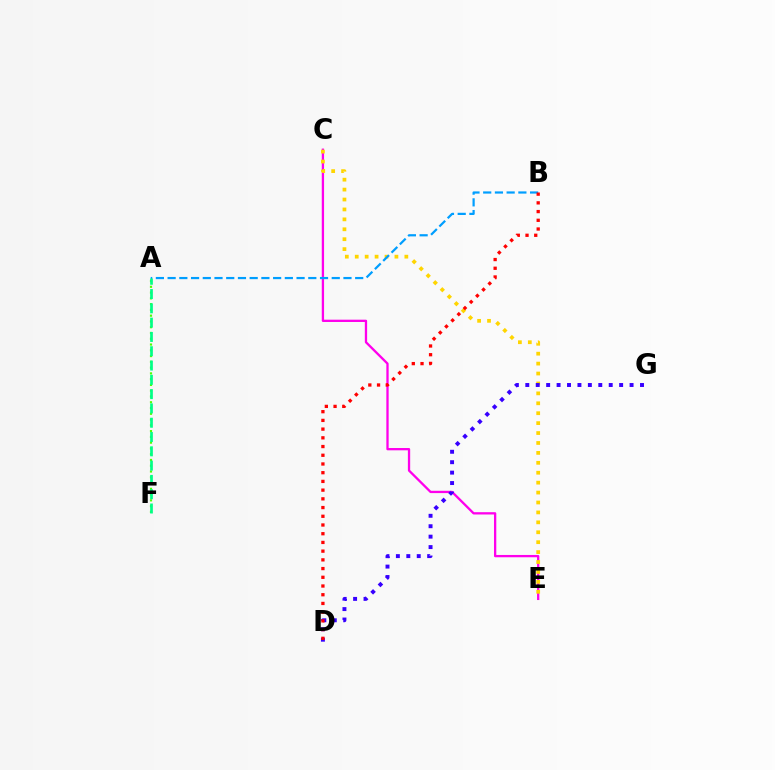{('C', 'E'): [{'color': '#ff00ed', 'line_style': 'solid', 'thickness': 1.66}, {'color': '#ffd500', 'line_style': 'dotted', 'thickness': 2.7}], ('A', 'B'): [{'color': '#009eff', 'line_style': 'dashed', 'thickness': 1.59}], ('A', 'F'): [{'color': '#4fff00', 'line_style': 'dotted', 'thickness': 1.57}, {'color': '#00ff86', 'line_style': 'dashed', 'thickness': 1.94}], ('D', 'G'): [{'color': '#3700ff', 'line_style': 'dotted', 'thickness': 2.83}], ('B', 'D'): [{'color': '#ff0000', 'line_style': 'dotted', 'thickness': 2.37}]}